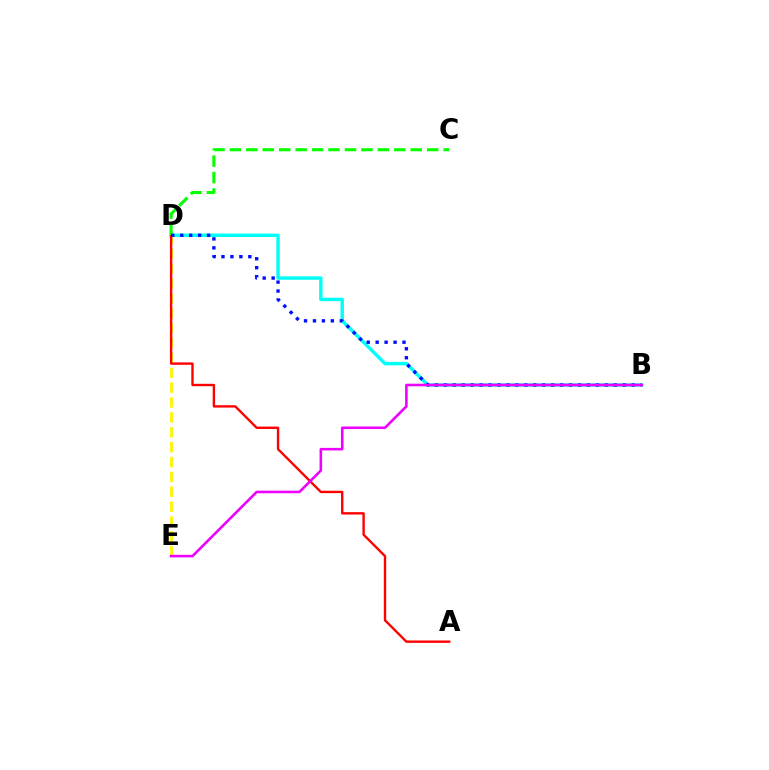{('B', 'D'): [{'color': '#00fff6', 'line_style': 'solid', 'thickness': 2.46}, {'color': '#0010ff', 'line_style': 'dotted', 'thickness': 2.43}], ('D', 'E'): [{'color': '#fcf500', 'line_style': 'dashed', 'thickness': 2.02}], ('A', 'D'): [{'color': '#ff0000', 'line_style': 'solid', 'thickness': 1.71}], ('C', 'D'): [{'color': '#08ff00', 'line_style': 'dashed', 'thickness': 2.23}], ('B', 'E'): [{'color': '#ee00ff', 'line_style': 'solid', 'thickness': 1.86}]}